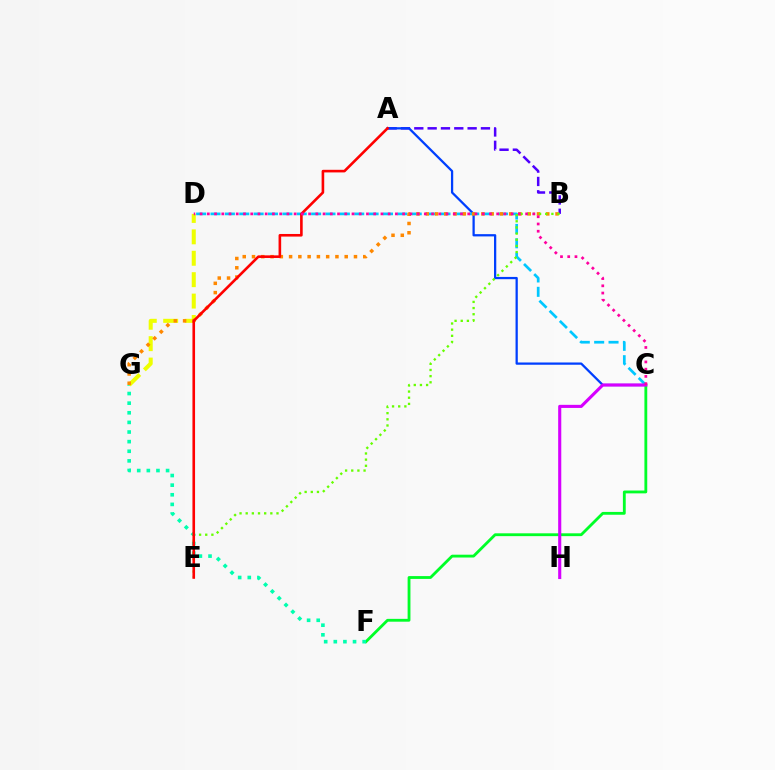{('A', 'B'): [{'color': '#4f00ff', 'line_style': 'dashed', 'thickness': 1.81}], ('A', 'C'): [{'color': '#003fff', 'line_style': 'solid', 'thickness': 1.63}], ('C', 'D'): [{'color': '#00c7ff', 'line_style': 'dashed', 'thickness': 1.95}, {'color': '#ff00a0', 'line_style': 'dotted', 'thickness': 1.97}], ('C', 'F'): [{'color': '#00ff27', 'line_style': 'solid', 'thickness': 2.03}], ('F', 'G'): [{'color': '#00ffaf', 'line_style': 'dotted', 'thickness': 2.61}], ('D', 'G'): [{'color': '#eeff00', 'line_style': 'dashed', 'thickness': 2.91}], ('B', 'G'): [{'color': '#ff8800', 'line_style': 'dotted', 'thickness': 2.52}], ('B', 'E'): [{'color': '#66ff00', 'line_style': 'dotted', 'thickness': 1.67}], ('A', 'E'): [{'color': '#ff0000', 'line_style': 'solid', 'thickness': 1.88}], ('C', 'H'): [{'color': '#d600ff', 'line_style': 'solid', 'thickness': 2.23}]}